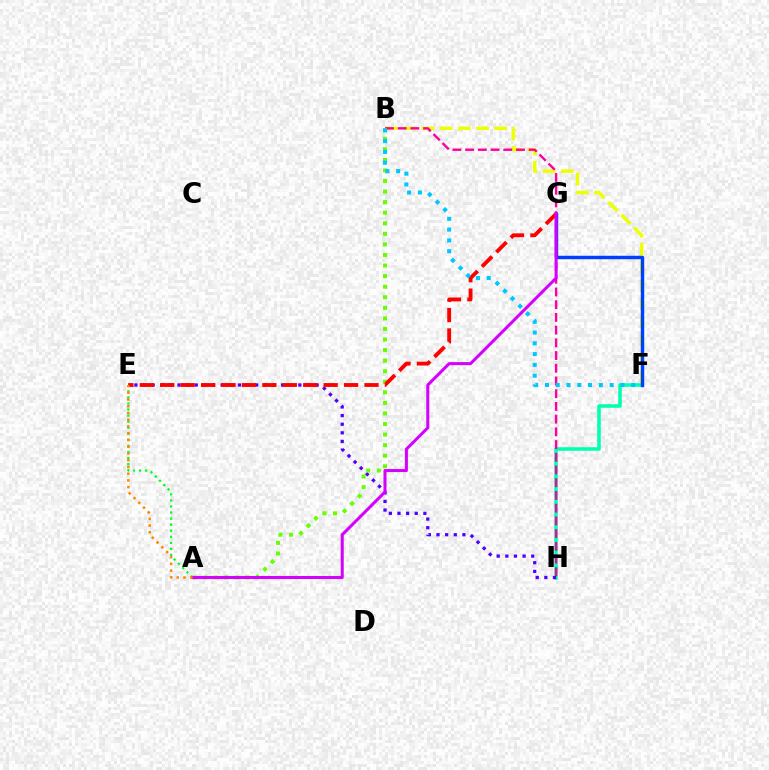{('B', 'F'): [{'color': '#eeff00', 'line_style': 'dashed', 'thickness': 2.48}, {'color': '#00c7ff', 'line_style': 'dotted', 'thickness': 2.93}], ('F', 'H'): [{'color': '#00ffaf', 'line_style': 'solid', 'thickness': 2.56}], ('B', 'H'): [{'color': '#ff00a0', 'line_style': 'dashed', 'thickness': 1.73}], ('E', 'H'): [{'color': '#4f00ff', 'line_style': 'dotted', 'thickness': 2.34}], ('F', 'G'): [{'color': '#003fff', 'line_style': 'solid', 'thickness': 2.48}], ('A', 'B'): [{'color': '#66ff00', 'line_style': 'dotted', 'thickness': 2.87}], ('A', 'E'): [{'color': '#00ff27', 'line_style': 'dotted', 'thickness': 1.65}, {'color': '#ff8800', 'line_style': 'dotted', 'thickness': 1.83}], ('E', 'G'): [{'color': '#ff0000', 'line_style': 'dashed', 'thickness': 2.77}], ('A', 'G'): [{'color': '#d600ff', 'line_style': 'solid', 'thickness': 2.19}]}